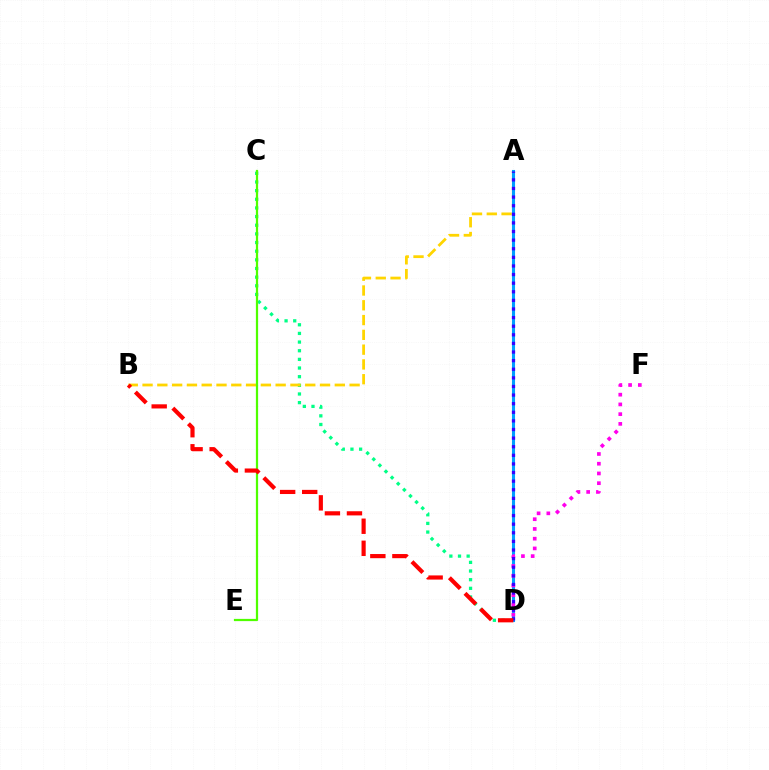{('C', 'D'): [{'color': '#00ff86', 'line_style': 'dotted', 'thickness': 2.35}], ('A', 'B'): [{'color': '#ffd500', 'line_style': 'dashed', 'thickness': 2.01}], ('A', 'D'): [{'color': '#009eff', 'line_style': 'solid', 'thickness': 2.22}, {'color': '#3700ff', 'line_style': 'dotted', 'thickness': 2.34}], ('C', 'E'): [{'color': '#4fff00', 'line_style': 'solid', 'thickness': 1.61}], ('D', 'F'): [{'color': '#ff00ed', 'line_style': 'dotted', 'thickness': 2.65}], ('B', 'D'): [{'color': '#ff0000', 'line_style': 'dashed', 'thickness': 3.0}]}